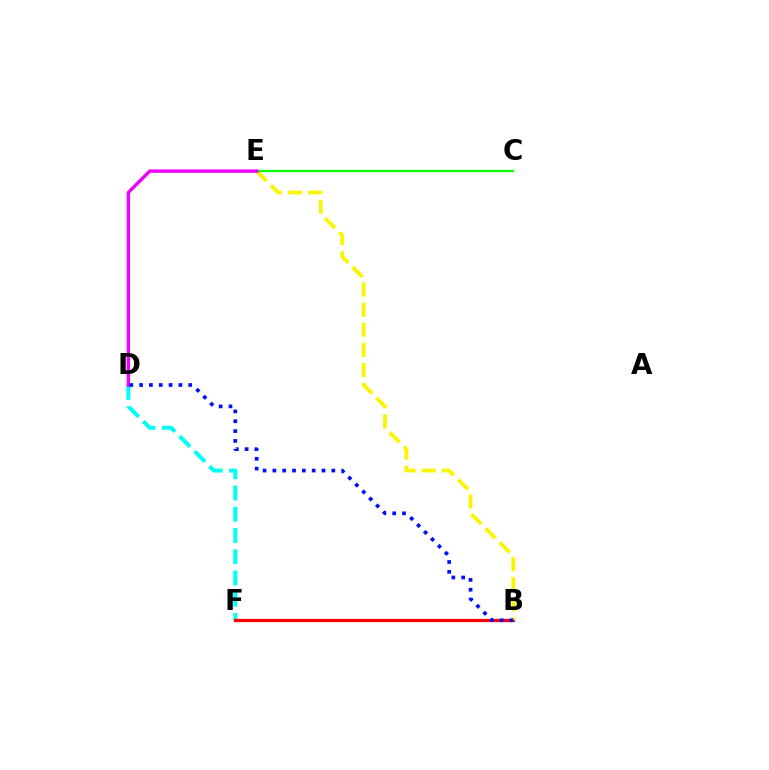{('D', 'F'): [{'color': '#00fff6', 'line_style': 'dashed', 'thickness': 2.89}], ('B', 'F'): [{'color': '#ff0000', 'line_style': 'solid', 'thickness': 2.32}], ('B', 'E'): [{'color': '#fcf500', 'line_style': 'dashed', 'thickness': 2.73}], ('C', 'E'): [{'color': '#08ff00', 'line_style': 'solid', 'thickness': 1.6}], ('D', 'E'): [{'color': '#ee00ff', 'line_style': 'solid', 'thickness': 2.44}], ('B', 'D'): [{'color': '#0010ff', 'line_style': 'dotted', 'thickness': 2.67}]}